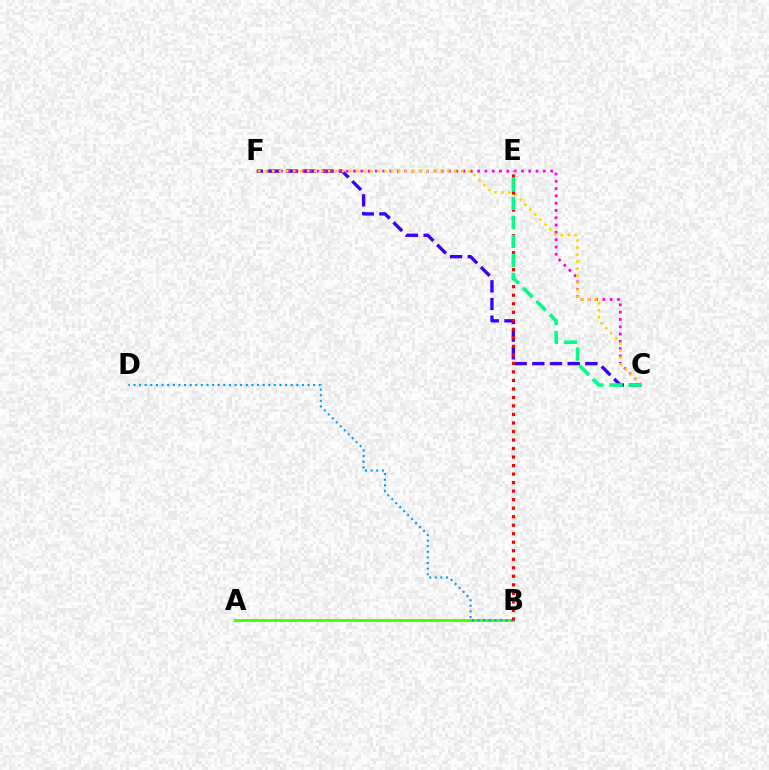{('A', 'B'): [{'color': '#4fff00', 'line_style': 'solid', 'thickness': 2.16}], ('C', 'F'): [{'color': '#3700ff', 'line_style': 'dashed', 'thickness': 2.4}, {'color': '#ff00ed', 'line_style': 'dotted', 'thickness': 1.98}, {'color': '#ffd500', 'line_style': 'dotted', 'thickness': 1.9}], ('B', 'D'): [{'color': '#009eff', 'line_style': 'dotted', 'thickness': 1.53}], ('B', 'E'): [{'color': '#ff0000', 'line_style': 'dotted', 'thickness': 2.31}], ('C', 'E'): [{'color': '#00ff86', 'line_style': 'dashed', 'thickness': 2.58}]}